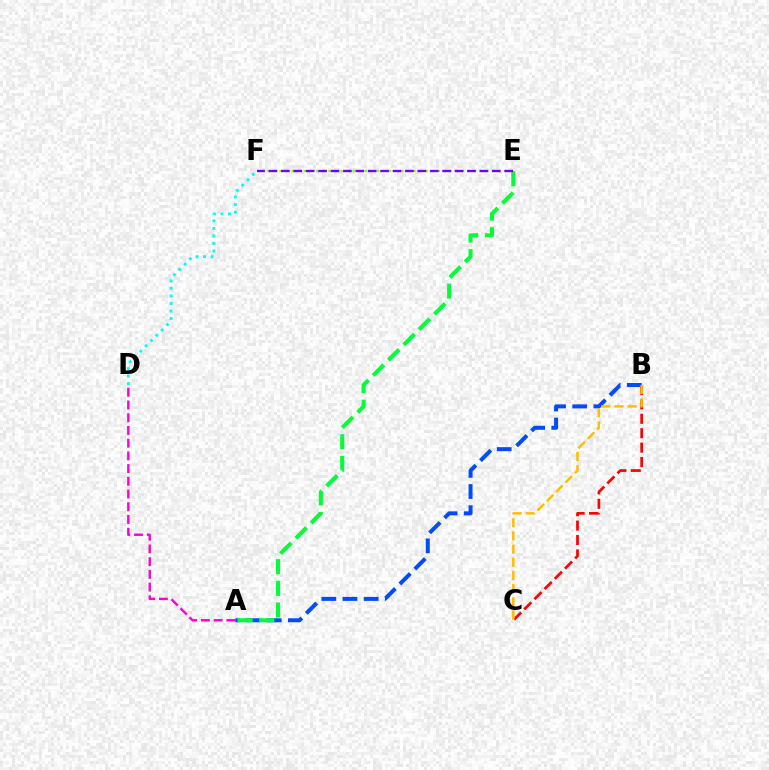{('A', 'D'): [{'color': '#ff00cf', 'line_style': 'dashed', 'thickness': 1.73}], ('D', 'F'): [{'color': '#00fff6', 'line_style': 'dotted', 'thickness': 2.04}], ('A', 'B'): [{'color': '#004bff', 'line_style': 'dashed', 'thickness': 2.87}], ('E', 'F'): [{'color': '#84ff00', 'line_style': 'dotted', 'thickness': 1.65}, {'color': '#7200ff', 'line_style': 'dashed', 'thickness': 1.69}], ('B', 'C'): [{'color': '#ff0000', 'line_style': 'dashed', 'thickness': 1.96}, {'color': '#ffbd00', 'line_style': 'dashed', 'thickness': 1.79}], ('A', 'E'): [{'color': '#00ff39', 'line_style': 'dashed', 'thickness': 2.94}]}